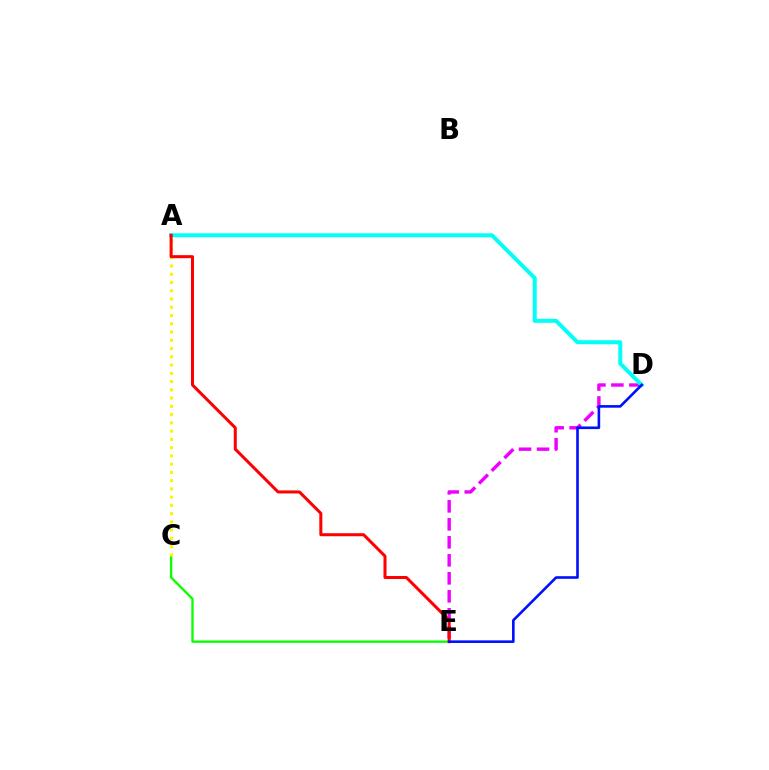{('C', 'E'): [{'color': '#08ff00', 'line_style': 'solid', 'thickness': 1.68}], ('A', 'C'): [{'color': '#fcf500', 'line_style': 'dotted', 'thickness': 2.24}], ('D', 'E'): [{'color': '#ee00ff', 'line_style': 'dashed', 'thickness': 2.44}, {'color': '#0010ff', 'line_style': 'solid', 'thickness': 1.89}], ('A', 'D'): [{'color': '#00fff6', 'line_style': 'solid', 'thickness': 2.88}], ('A', 'E'): [{'color': '#ff0000', 'line_style': 'solid', 'thickness': 2.18}]}